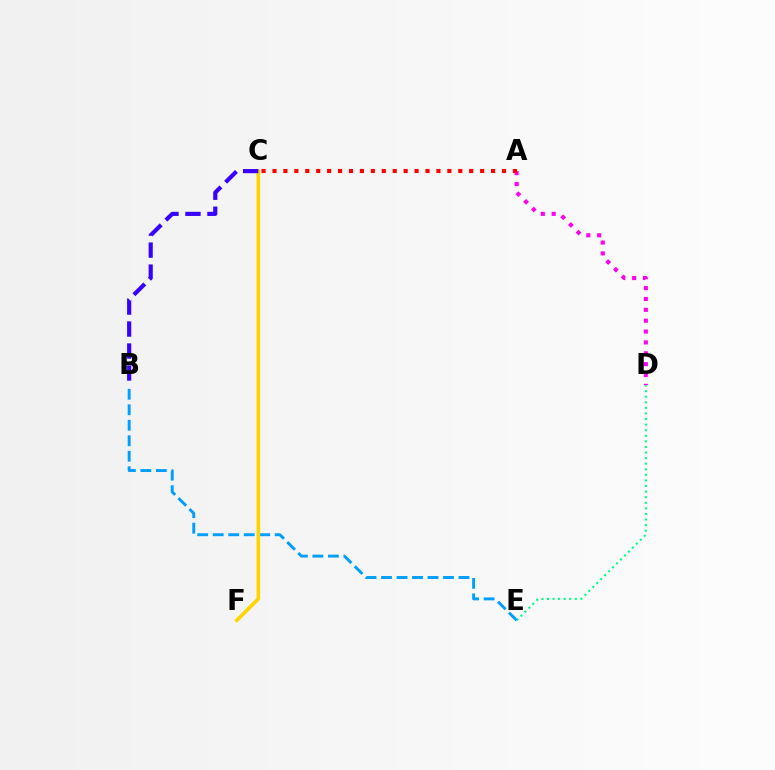{('C', 'F'): [{'color': '#4fff00', 'line_style': 'solid', 'thickness': 1.54}, {'color': '#ffd500', 'line_style': 'solid', 'thickness': 2.61}], ('A', 'D'): [{'color': '#ff00ed', 'line_style': 'dotted', 'thickness': 2.95}], ('A', 'C'): [{'color': '#ff0000', 'line_style': 'dotted', 'thickness': 2.97}], ('D', 'E'): [{'color': '#00ff86', 'line_style': 'dotted', 'thickness': 1.52}], ('B', 'E'): [{'color': '#009eff', 'line_style': 'dashed', 'thickness': 2.1}], ('B', 'C'): [{'color': '#3700ff', 'line_style': 'dashed', 'thickness': 2.99}]}